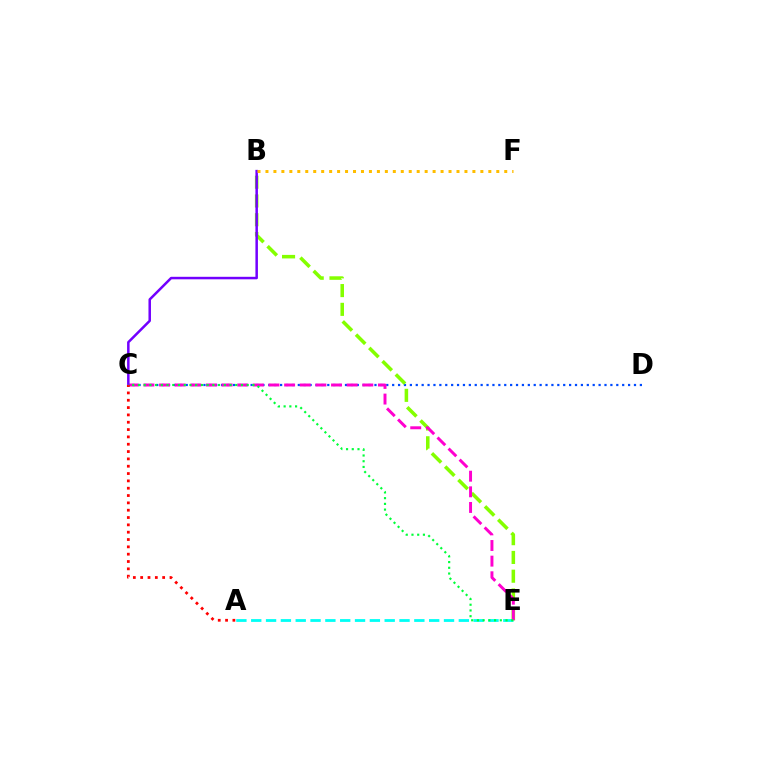{('C', 'D'): [{'color': '#004bff', 'line_style': 'dotted', 'thickness': 1.6}], ('A', 'E'): [{'color': '#00fff6', 'line_style': 'dashed', 'thickness': 2.01}], ('B', 'E'): [{'color': '#84ff00', 'line_style': 'dashed', 'thickness': 2.55}], ('C', 'E'): [{'color': '#ff00cf', 'line_style': 'dashed', 'thickness': 2.12}, {'color': '#00ff39', 'line_style': 'dotted', 'thickness': 1.56}], ('B', 'C'): [{'color': '#7200ff', 'line_style': 'solid', 'thickness': 1.8}], ('A', 'C'): [{'color': '#ff0000', 'line_style': 'dotted', 'thickness': 1.99}], ('B', 'F'): [{'color': '#ffbd00', 'line_style': 'dotted', 'thickness': 2.16}]}